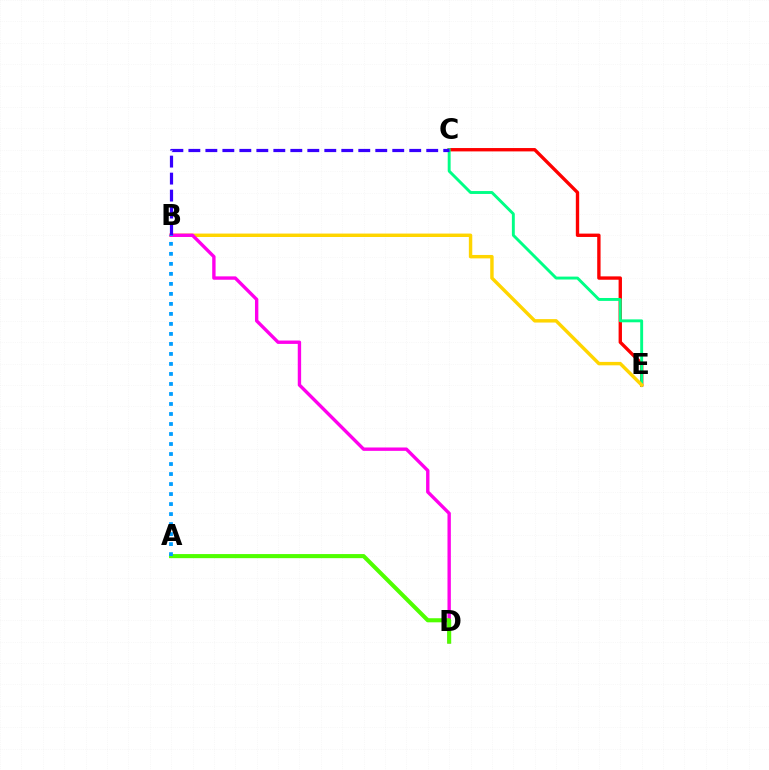{('C', 'E'): [{'color': '#ff0000', 'line_style': 'solid', 'thickness': 2.42}, {'color': '#00ff86', 'line_style': 'solid', 'thickness': 2.09}], ('B', 'E'): [{'color': '#ffd500', 'line_style': 'solid', 'thickness': 2.47}], ('B', 'D'): [{'color': '#ff00ed', 'line_style': 'solid', 'thickness': 2.43}], ('B', 'C'): [{'color': '#3700ff', 'line_style': 'dashed', 'thickness': 2.31}], ('A', 'D'): [{'color': '#4fff00', 'line_style': 'solid', 'thickness': 2.94}], ('A', 'B'): [{'color': '#009eff', 'line_style': 'dotted', 'thickness': 2.72}]}